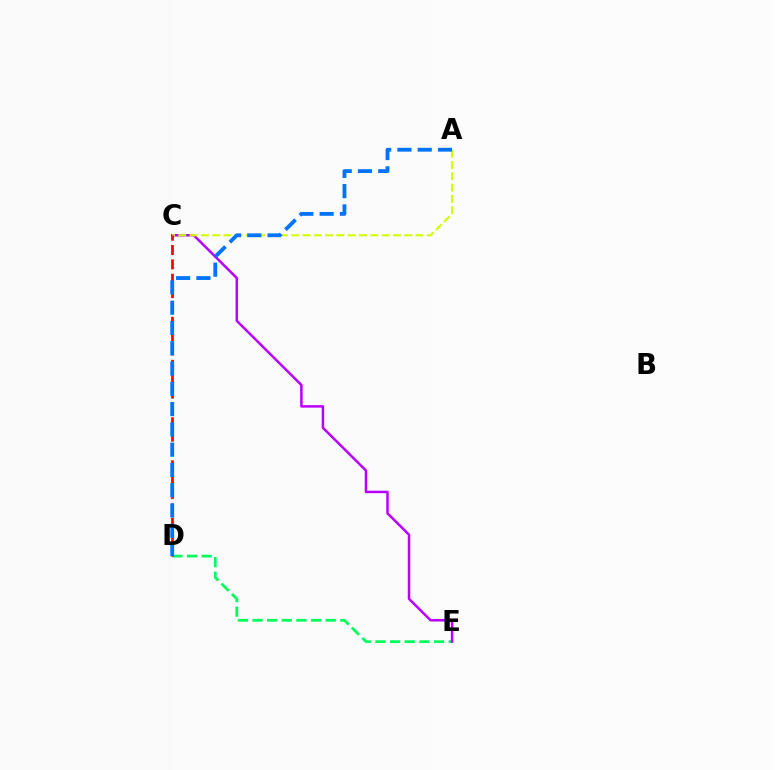{('D', 'E'): [{'color': '#00ff5c', 'line_style': 'dashed', 'thickness': 1.99}], ('C', 'E'): [{'color': '#b900ff', 'line_style': 'solid', 'thickness': 1.8}], ('A', 'C'): [{'color': '#d1ff00', 'line_style': 'dashed', 'thickness': 1.53}], ('C', 'D'): [{'color': '#ff0000', 'line_style': 'dashed', 'thickness': 1.95}], ('A', 'D'): [{'color': '#0074ff', 'line_style': 'dashed', 'thickness': 2.76}]}